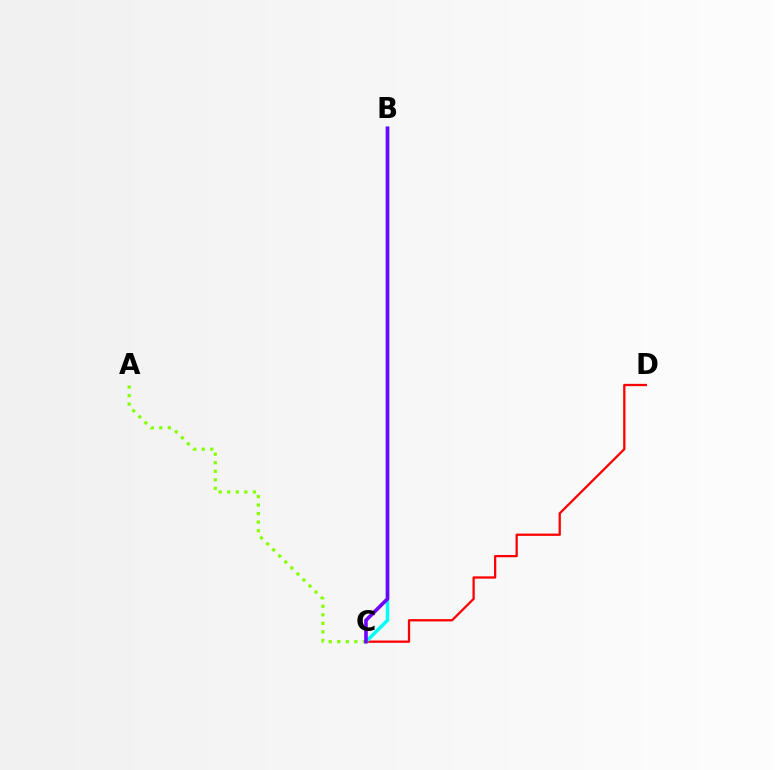{('C', 'D'): [{'color': '#ff0000', 'line_style': 'solid', 'thickness': 1.64}], ('B', 'C'): [{'color': '#00fff6', 'line_style': 'solid', 'thickness': 2.52}, {'color': '#7200ff', 'line_style': 'solid', 'thickness': 2.59}], ('A', 'C'): [{'color': '#84ff00', 'line_style': 'dotted', 'thickness': 2.32}]}